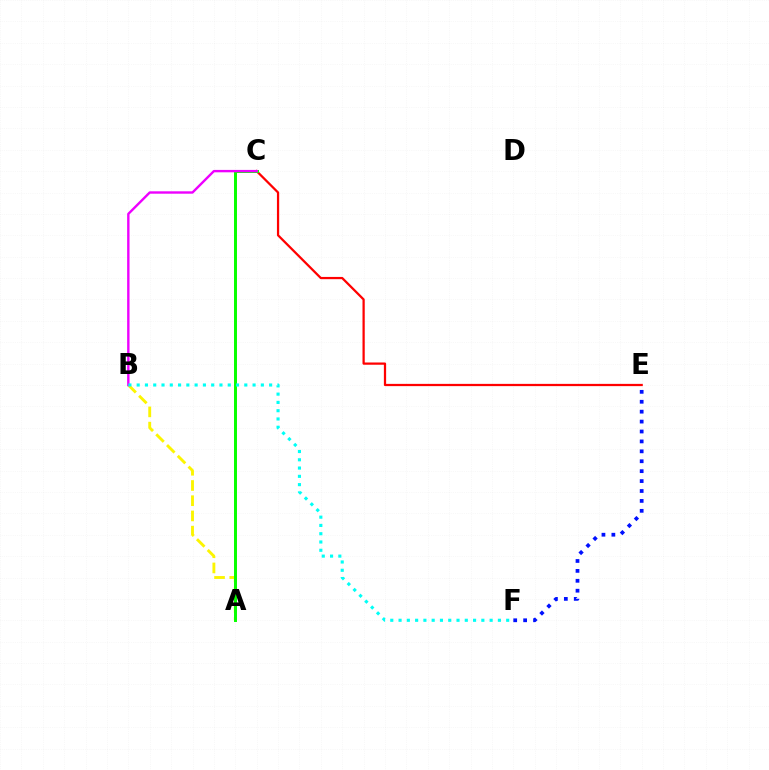{('A', 'B'): [{'color': '#fcf500', 'line_style': 'dashed', 'thickness': 2.07}], ('C', 'E'): [{'color': '#ff0000', 'line_style': 'solid', 'thickness': 1.62}], ('A', 'C'): [{'color': '#08ff00', 'line_style': 'solid', 'thickness': 2.14}], ('B', 'C'): [{'color': '#ee00ff', 'line_style': 'solid', 'thickness': 1.72}], ('B', 'F'): [{'color': '#00fff6', 'line_style': 'dotted', 'thickness': 2.25}], ('E', 'F'): [{'color': '#0010ff', 'line_style': 'dotted', 'thickness': 2.69}]}